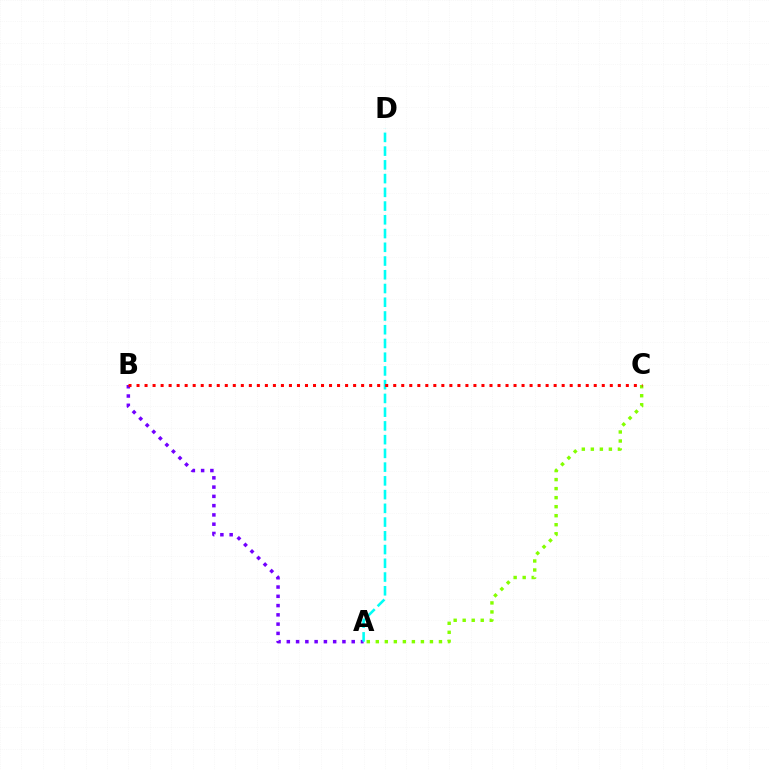{('A', 'B'): [{'color': '#7200ff', 'line_style': 'dotted', 'thickness': 2.52}], ('A', 'D'): [{'color': '#00fff6', 'line_style': 'dashed', 'thickness': 1.87}], ('A', 'C'): [{'color': '#84ff00', 'line_style': 'dotted', 'thickness': 2.45}], ('B', 'C'): [{'color': '#ff0000', 'line_style': 'dotted', 'thickness': 2.18}]}